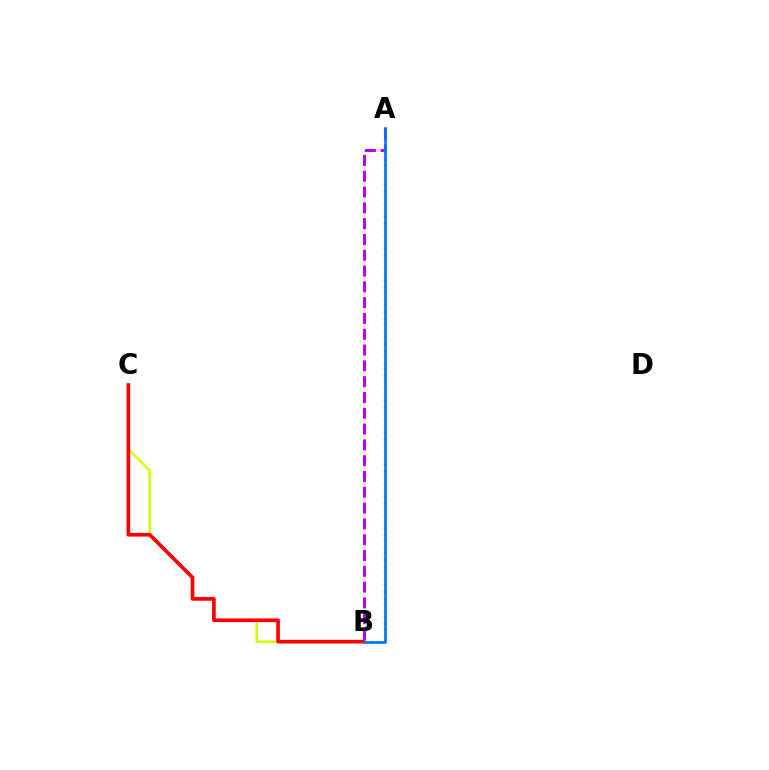{('B', 'C'): [{'color': '#d1ff00', 'line_style': 'solid', 'thickness': 1.81}, {'color': '#ff0000', 'line_style': 'solid', 'thickness': 2.64}], ('A', 'B'): [{'color': '#00ff5c', 'line_style': 'dotted', 'thickness': 1.73}, {'color': '#b900ff', 'line_style': 'dashed', 'thickness': 2.15}, {'color': '#0074ff', 'line_style': 'solid', 'thickness': 1.91}]}